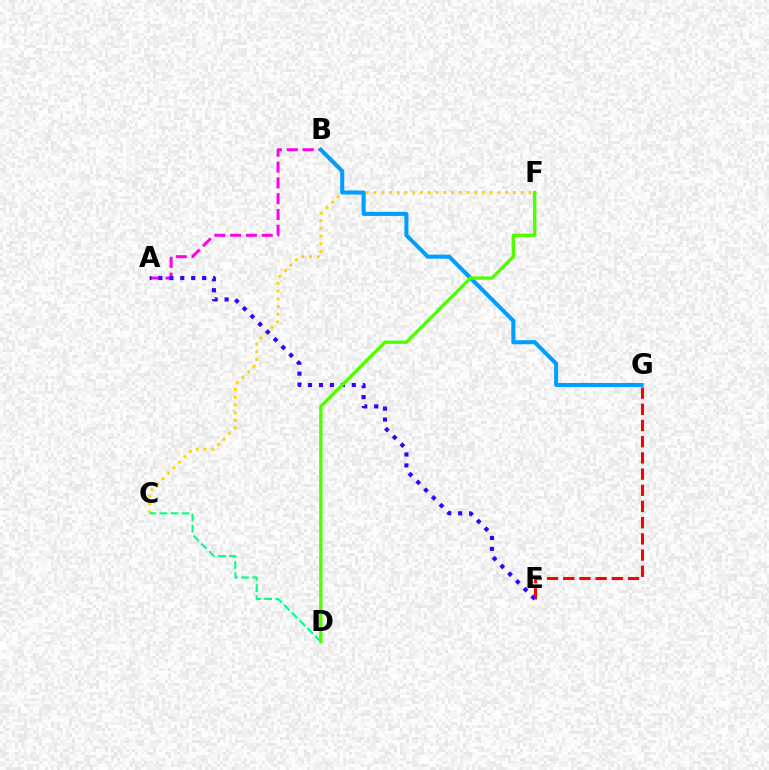{('A', 'B'): [{'color': '#ff00ed', 'line_style': 'dashed', 'thickness': 2.15}], ('E', 'G'): [{'color': '#ff0000', 'line_style': 'dashed', 'thickness': 2.2}], ('C', 'F'): [{'color': '#ffd500', 'line_style': 'dotted', 'thickness': 2.1}], ('C', 'D'): [{'color': '#00ff86', 'line_style': 'dashed', 'thickness': 1.51}], ('A', 'E'): [{'color': '#3700ff', 'line_style': 'dotted', 'thickness': 2.98}], ('B', 'G'): [{'color': '#009eff', 'line_style': 'solid', 'thickness': 2.92}], ('D', 'F'): [{'color': '#4fff00', 'line_style': 'solid', 'thickness': 2.4}]}